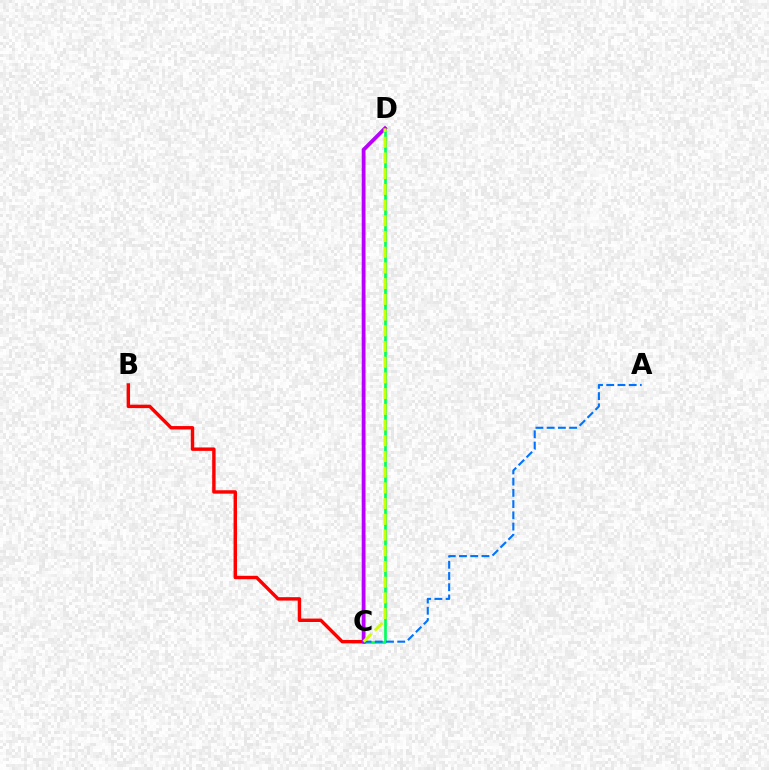{('C', 'D'): [{'color': '#00ff5c', 'line_style': 'solid', 'thickness': 1.93}, {'color': '#b900ff', 'line_style': 'solid', 'thickness': 2.74}, {'color': '#d1ff00', 'line_style': 'dashed', 'thickness': 2.13}], ('B', 'C'): [{'color': '#ff0000', 'line_style': 'solid', 'thickness': 2.46}], ('A', 'C'): [{'color': '#0074ff', 'line_style': 'dashed', 'thickness': 1.53}]}